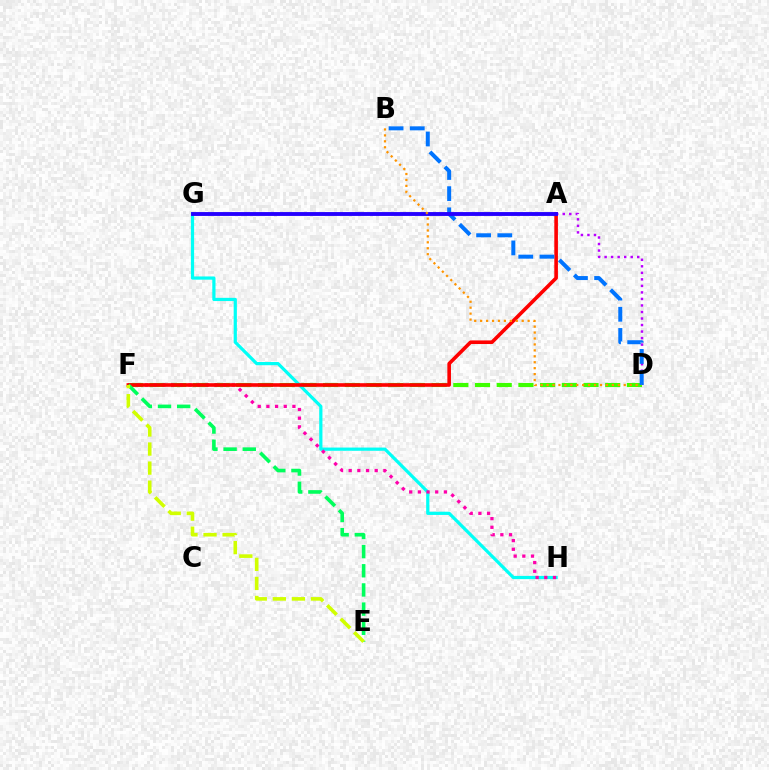{('D', 'F'): [{'color': '#3dff00', 'line_style': 'dashed', 'thickness': 2.95}], ('G', 'H'): [{'color': '#00fff6', 'line_style': 'solid', 'thickness': 2.31}], ('F', 'H'): [{'color': '#ff00ac', 'line_style': 'dotted', 'thickness': 2.36}], ('A', 'F'): [{'color': '#ff0000', 'line_style': 'solid', 'thickness': 2.6}], ('A', 'D'): [{'color': '#b900ff', 'line_style': 'dotted', 'thickness': 1.77}], ('E', 'F'): [{'color': '#00ff5c', 'line_style': 'dashed', 'thickness': 2.6}, {'color': '#d1ff00', 'line_style': 'dashed', 'thickness': 2.59}], ('B', 'D'): [{'color': '#0074ff', 'line_style': 'dashed', 'thickness': 2.88}, {'color': '#ff9400', 'line_style': 'dotted', 'thickness': 1.61}], ('A', 'G'): [{'color': '#2500ff', 'line_style': 'solid', 'thickness': 2.79}]}